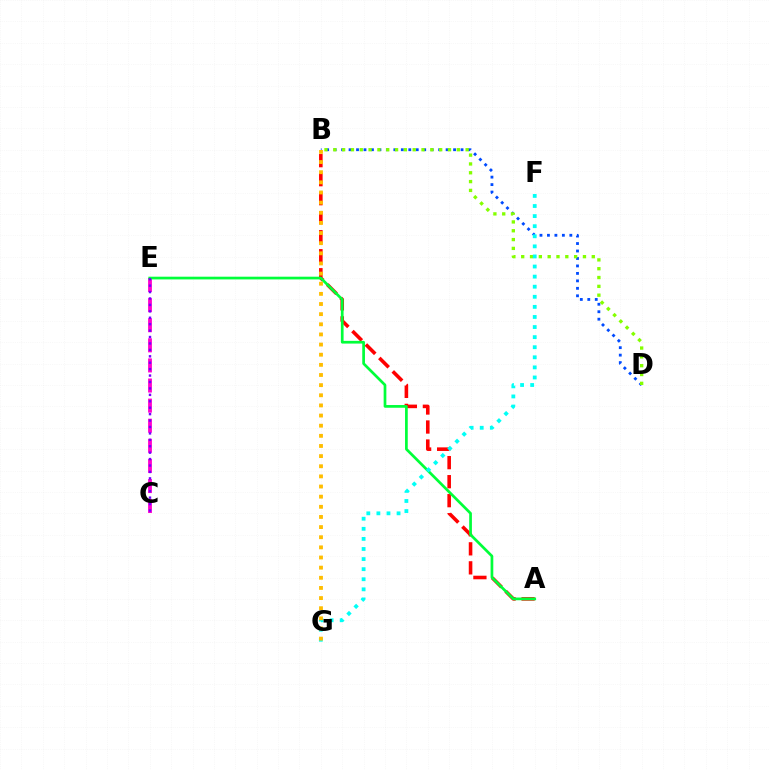{('A', 'B'): [{'color': '#ff0000', 'line_style': 'dashed', 'thickness': 2.58}], ('C', 'E'): [{'color': '#ff00cf', 'line_style': 'dashed', 'thickness': 2.73}, {'color': '#7200ff', 'line_style': 'dotted', 'thickness': 1.75}], ('A', 'E'): [{'color': '#00ff39', 'line_style': 'solid', 'thickness': 1.95}], ('B', 'D'): [{'color': '#004bff', 'line_style': 'dotted', 'thickness': 2.03}, {'color': '#84ff00', 'line_style': 'dotted', 'thickness': 2.4}], ('F', 'G'): [{'color': '#00fff6', 'line_style': 'dotted', 'thickness': 2.74}], ('B', 'G'): [{'color': '#ffbd00', 'line_style': 'dotted', 'thickness': 2.75}]}